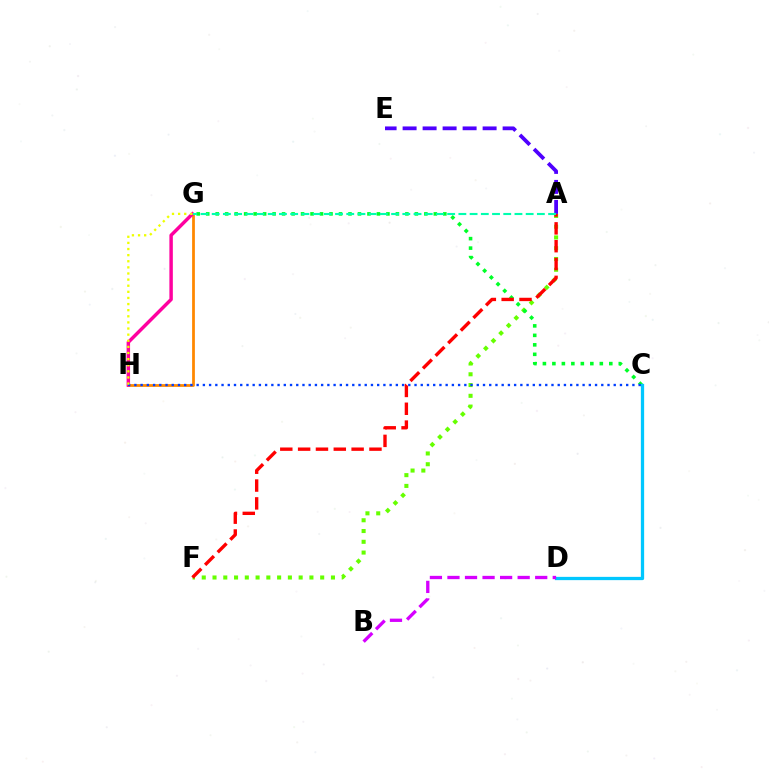{('A', 'F'): [{'color': '#66ff00', 'line_style': 'dotted', 'thickness': 2.93}, {'color': '#ff0000', 'line_style': 'dashed', 'thickness': 2.42}], ('C', 'G'): [{'color': '#00ff27', 'line_style': 'dotted', 'thickness': 2.58}], ('C', 'D'): [{'color': '#00c7ff', 'line_style': 'solid', 'thickness': 2.36}], ('G', 'H'): [{'color': '#ff8800', 'line_style': 'solid', 'thickness': 1.99}, {'color': '#ff00a0', 'line_style': 'solid', 'thickness': 2.49}, {'color': '#eeff00', 'line_style': 'dotted', 'thickness': 1.66}], ('B', 'D'): [{'color': '#d600ff', 'line_style': 'dashed', 'thickness': 2.38}], ('A', 'E'): [{'color': '#4f00ff', 'line_style': 'dashed', 'thickness': 2.72}], ('C', 'H'): [{'color': '#003fff', 'line_style': 'dotted', 'thickness': 1.69}], ('A', 'G'): [{'color': '#00ffaf', 'line_style': 'dashed', 'thickness': 1.52}]}